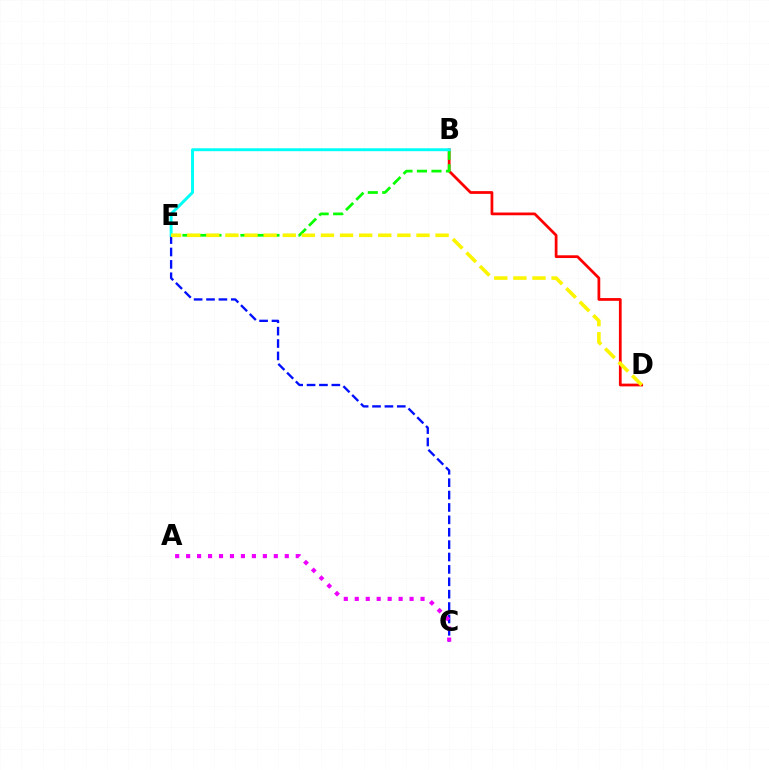{('B', 'D'): [{'color': '#ff0000', 'line_style': 'solid', 'thickness': 1.98}], ('B', 'E'): [{'color': '#08ff00', 'line_style': 'dashed', 'thickness': 1.97}, {'color': '#00fff6', 'line_style': 'solid', 'thickness': 2.12}], ('C', 'E'): [{'color': '#0010ff', 'line_style': 'dashed', 'thickness': 1.68}], ('D', 'E'): [{'color': '#fcf500', 'line_style': 'dashed', 'thickness': 2.6}], ('A', 'C'): [{'color': '#ee00ff', 'line_style': 'dotted', 'thickness': 2.98}]}